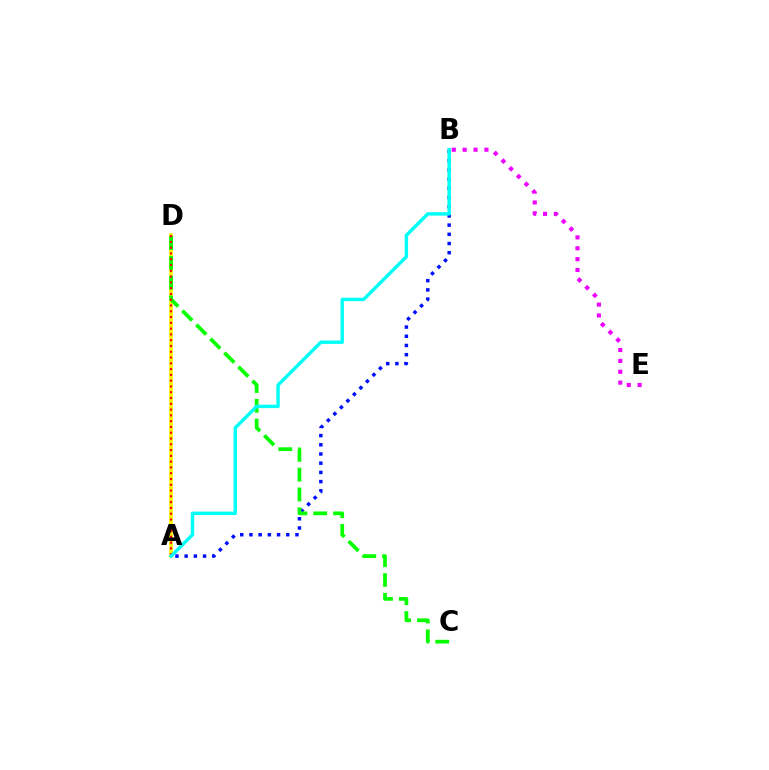{('A', 'D'): [{'color': '#fcf500', 'line_style': 'solid', 'thickness': 2.64}, {'color': '#ff0000', 'line_style': 'dotted', 'thickness': 1.57}], ('A', 'B'): [{'color': '#0010ff', 'line_style': 'dotted', 'thickness': 2.5}, {'color': '#00fff6', 'line_style': 'solid', 'thickness': 2.47}], ('C', 'D'): [{'color': '#08ff00', 'line_style': 'dashed', 'thickness': 2.69}], ('B', 'E'): [{'color': '#ee00ff', 'line_style': 'dotted', 'thickness': 2.95}]}